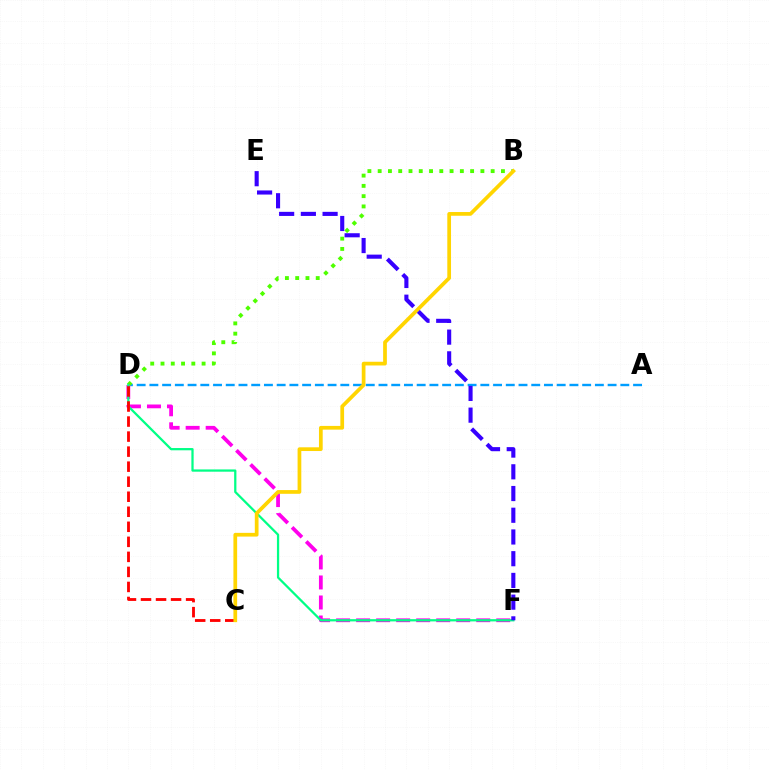{('A', 'D'): [{'color': '#009eff', 'line_style': 'dashed', 'thickness': 1.73}], ('B', 'D'): [{'color': '#4fff00', 'line_style': 'dotted', 'thickness': 2.79}], ('D', 'F'): [{'color': '#ff00ed', 'line_style': 'dashed', 'thickness': 2.72}, {'color': '#00ff86', 'line_style': 'solid', 'thickness': 1.62}], ('C', 'D'): [{'color': '#ff0000', 'line_style': 'dashed', 'thickness': 2.04}], ('B', 'C'): [{'color': '#ffd500', 'line_style': 'solid', 'thickness': 2.68}], ('E', 'F'): [{'color': '#3700ff', 'line_style': 'dashed', 'thickness': 2.95}]}